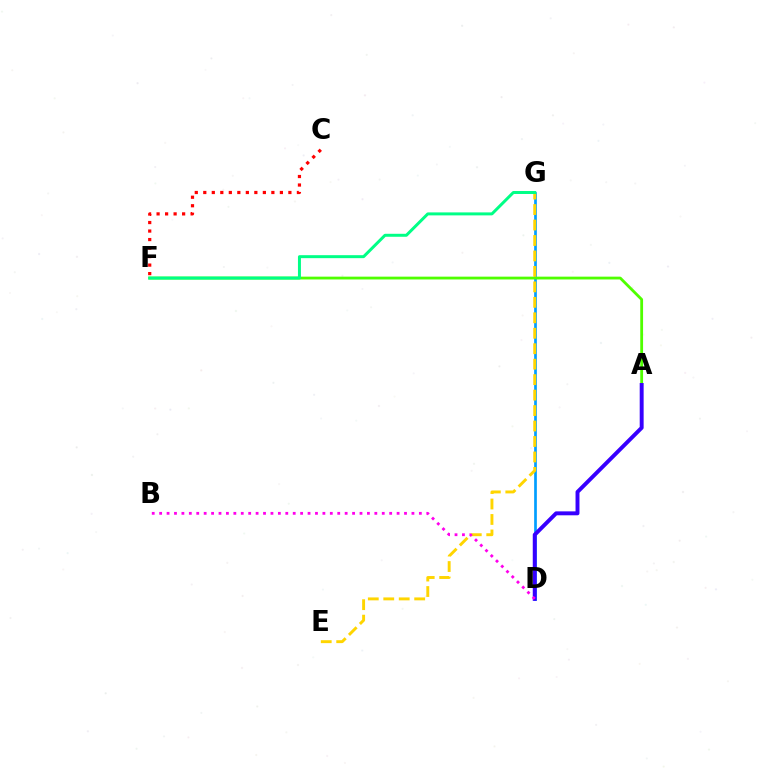{('C', 'F'): [{'color': '#ff0000', 'line_style': 'dotted', 'thickness': 2.31}], ('D', 'G'): [{'color': '#009eff', 'line_style': 'solid', 'thickness': 1.94}], ('A', 'F'): [{'color': '#4fff00', 'line_style': 'solid', 'thickness': 2.02}], ('A', 'D'): [{'color': '#3700ff', 'line_style': 'solid', 'thickness': 2.83}], ('E', 'G'): [{'color': '#ffd500', 'line_style': 'dashed', 'thickness': 2.1}], ('B', 'D'): [{'color': '#ff00ed', 'line_style': 'dotted', 'thickness': 2.02}], ('F', 'G'): [{'color': '#00ff86', 'line_style': 'solid', 'thickness': 2.15}]}